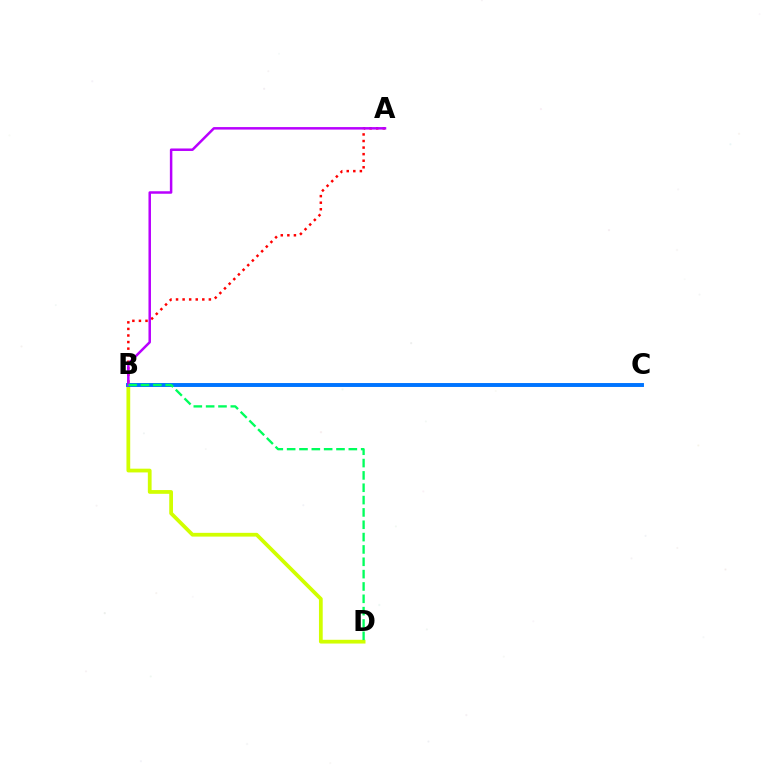{('A', 'B'): [{'color': '#ff0000', 'line_style': 'dotted', 'thickness': 1.78}, {'color': '#b900ff', 'line_style': 'solid', 'thickness': 1.8}], ('B', 'D'): [{'color': '#d1ff00', 'line_style': 'solid', 'thickness': 2.7}, {'color': '#00ff5c', 'line_style': 'dashed', 'thickness': 1.68}], ('B', 'C'): [{'color': '#0074ff', 'line_style': 'solid', 'thickness': 2.82}]}